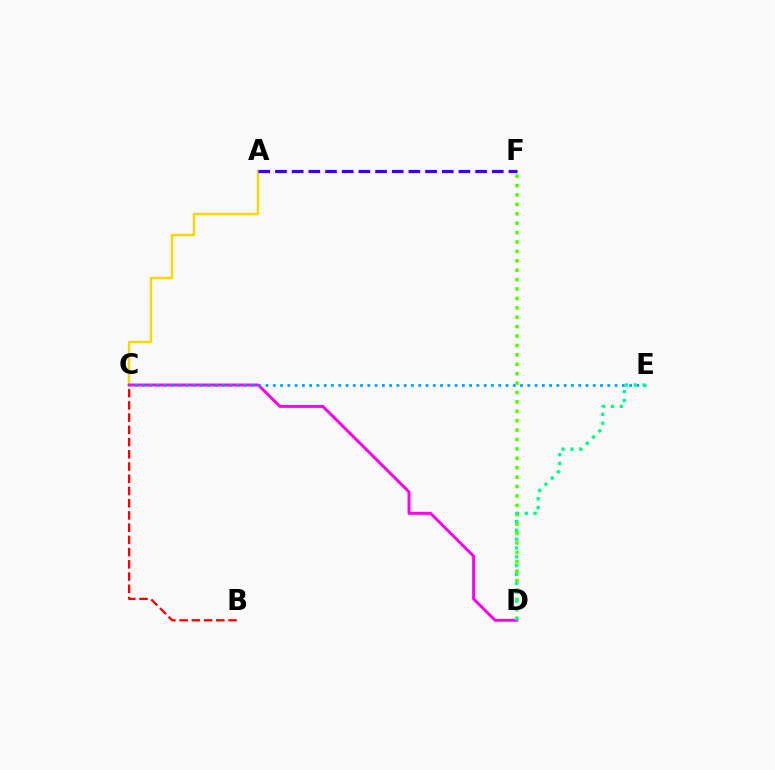{('B', 'C'): [{'color': '#ff0000', 'line_style': 'dashed', 'thickness': 1.66}], ('D', 'F'): [{'color': '#4fff00', 'line_style': 'dotted', 'thickness': 2.56}], ('A', 'C'): [{'color': '#ffd500', 'line_style': 'solid', 'thickness': 1.74}], ('C', 'D'): [{'color': '#ff00ed', 'line_style': 'solid', 'thickness': 2.13}], ('A', 'F'): [{'color': '#3700ff', 'line_style': 'dashed', 'thickness': 2.27}], ('C', 'E'): [{'color': '#009eff', 'line_style': 'dotted', 'thickness': 1.98}], ('D', 'E'): [{'color': '#00ff86', 'line_style': 'dotted', 'thickness': 2.4}]}